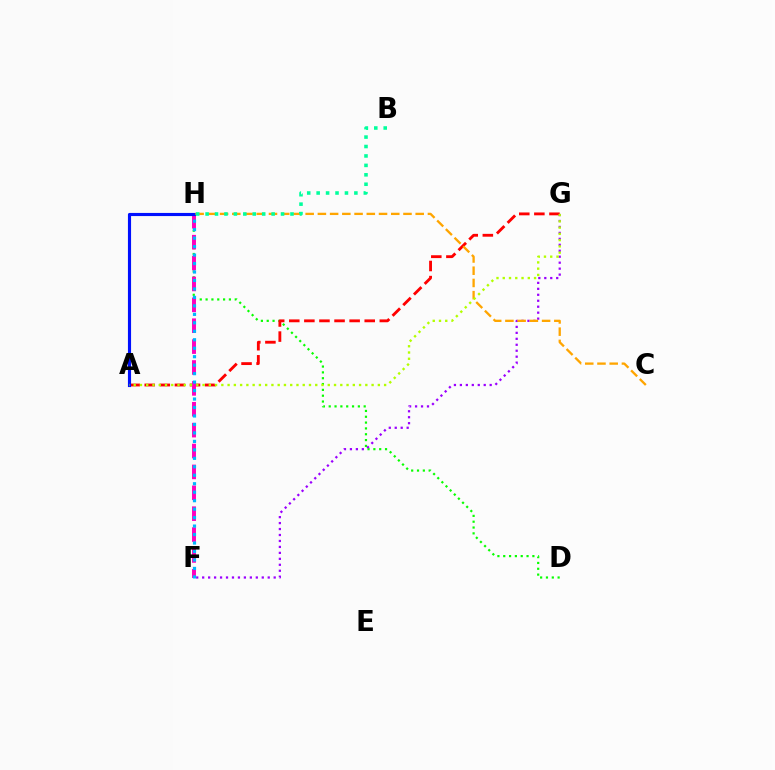{('D', 'H'): [{'color': '#08ff00', 'line_style': 'dotted', 'thickness': 1.58}], ('F', 'G'): [{'color': '#9b00ff', 'line_style': 'dotted', 'thickness': 1.62}], ('A', 'G'): [{'color': '#ff0000', 'line_style': 'dashed', 'thickness': 2.05}, {'color': '#b3ff00', 'line_style': 'dotted', 'thickness': 1.7}], ('F', 'H'): [{'color': '#ff00bd', 'line_style': 'dashed', 'thickness': 2.84}, {'color': '#00b5ff', 'line_style': 'dotted', 'thickness': 2.3}], ('A', 'H'): [{'color': '#0010ff', 'line_style': 'solid', 'thickness': 2.26}], ('C', 'H'): [{'color': '#ffa500', 'line_style': 'dashed', 'thickness': 1.66}], ('B', 'H'): [{'color': '#00ff9d', 'line_style': 'dotted', 'thickness': 2.56}]}